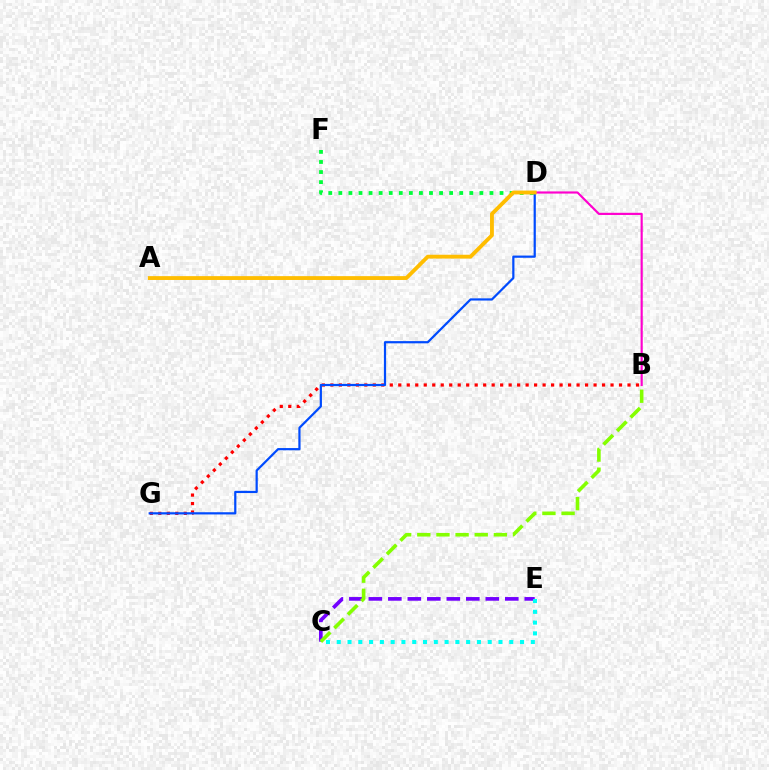{('C', 'E'): [{'color': '#7200ff', 'line_style': 'dashed', 'thickness': 2.65}, {'color': '#00fff6', 'line_style': 'dotted', 'thickness': 2.93}], ('B', 'D'): [{'color': '#ff00cf', 'line_style': 'solid', 'thickness': 1.56}], ('B', 'G'): [{'color': '#ff0000', 'line_style': 'dotted', 'thickness': 2.31}], ('D', 'F'): [{'color': '#00ff39', 'line_style': 'dotted', 'thickness': 2.74}], ('B', 'C'): [{'color': '#84ff00', 'line_style': 'dashed', 'thickness': 2.6}], ('D', 'G'): [{'color': '#004bff', 'line_style': 'solid', 'thickness': 1.59}], ('A', 'D'): [{'color': '#ffbd00', 'line_style': 'solid', 'thickness': 2.77}]}